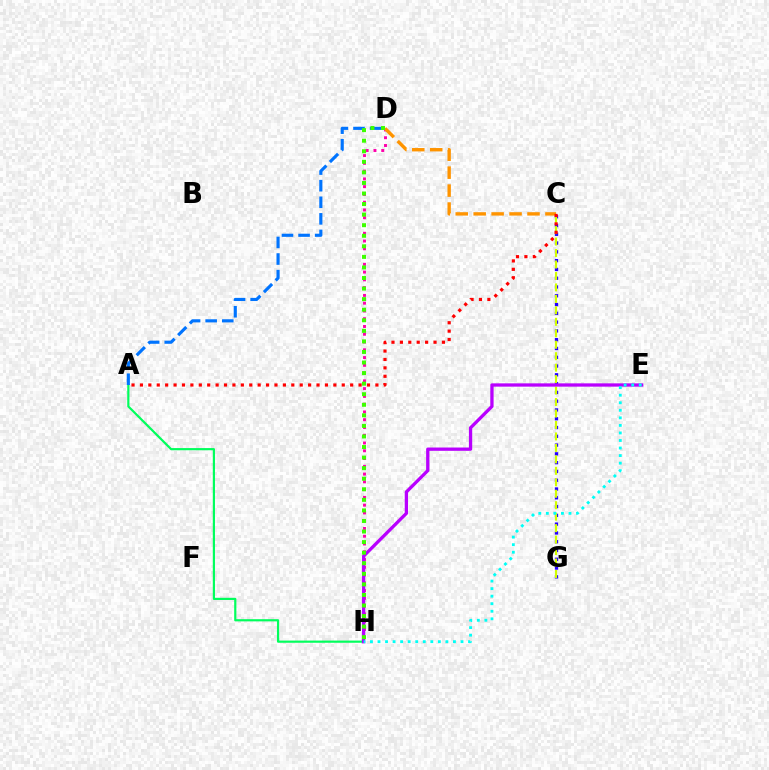{('C', 'G'): [{'color': '#2500ff', 'line_style': 'dotted', 'thickness': 2.39}, {'color': '#d1ff00', 'line_style': 'dashed', 'thickness': 1.56}], ('D', 'H'): [{'color': '#ff00ac', 'line_style': 'dotted', 'thickness': 2.11}, {'color': '#3dff00', 'line_style': 'dotted', 'thickness': 2.87}], ('A', 'H'): [{'color': '#00ff5c', 'line_style': 'solid', 'thickness': 1.57}], ('C', 'D'): [{'color': '#ff9400', 'line_style': 'dashed', 'thickness': 2.44}], ('E', 'H'): [{'color': '#b900ff', 'line_style': 'solid', 'thickness': 2.37}, {'color': '#00fff6', 'line_style': 'dotted', 'thickness': 2.05}], ('A', 'D'): [{'color': '#0074ff', 'line_style': 'dashed', 'thickness': 2.25}], ('A', 'C'): [{'color': '#ff0000', 'line_style': 'dotted', 'thickness': 2.28}]}